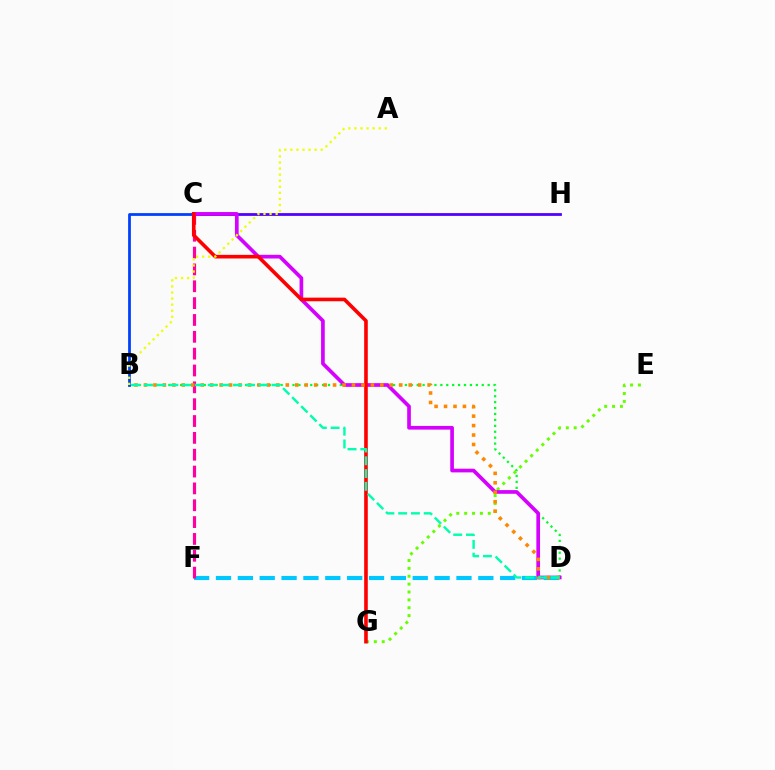{('B', 'C'): [{'color': '#003fff', 'line_style': 'solid', 'thickness': 2.0}], ('B', 'D'): [{'color': '#00ff27', 'line_style': 'dotted', 'thickness': 1.61}, {'color': '#ff8800', 'line_style': 'dotted', 'thickness': 2.57}, {'color': '#00ffaf', 'line_style': 'dashed', 'thickness': 1.74}], ('C', 'H'): [{'color': '#4f00ff', 'line_style': 'solid', 'thickness': 1.99}], ('E', 'G'): [{'color': '#66ff00', 'line_style': 'dotted', 'thickness': 2.14}], ('C', 'D'): [{'color': '#d600ff', 'line_style': 'solid', 'thickness': 2.65}], ('D', 'F'): [{'color': '#00c7ff', 'line_style': 'dashed', 'thickness': 2.97}], ('C', 'F'): [{'color': '#ff00a0', 'line_style': 'dashed', 'thickness': 2.29}], ('C', 'G'): [{'color': '#ff0000', 'line_style': 'solid', 'thickness': 2.61}], ('A', 'B'): [{'color': '#eeff00', 'line_style': 'dotted', 'thickness': 1.65}]}